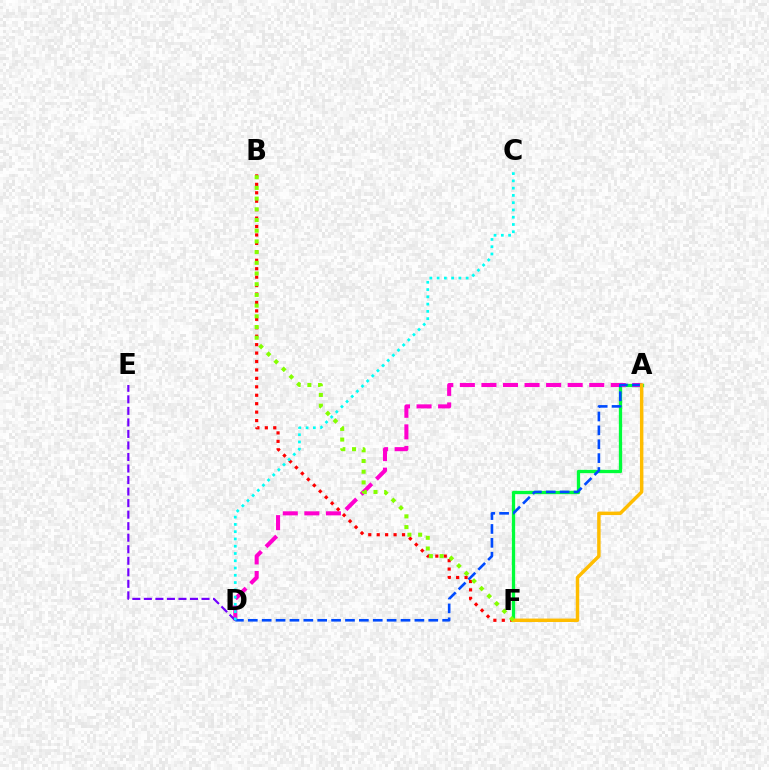{('A', 'F'): [{'color': '#00ff39', 'line_style': 'solid', 'thickness': 2.38}, {'color': '#ffbd00', 'line_style': 'solid', 'thickness': 2.48}], ('A', 'D'): [{'color': '#ff00cf', 'line_style': 'dashed', 'thickness': 2.93}, {'color': '#004bff', 'line_style': 'dashed', 'thickness': 1.89}], ('B', 'F'): [{'color': '#ff0000', 'line_style': 'dotted', 'thickness': 2.29}, {'color': '#84ff00', 'line_style': 'dotted', 'thickness': 2.91}], ('D', 'E'): [{'color': '#7200ff', 'line_style': 'dashed', 'thickness': 1.57}], ('C', 'D'): [{'color': '#00fff6', 'line_style': 'dotted', 'thickness': 1.97}]}